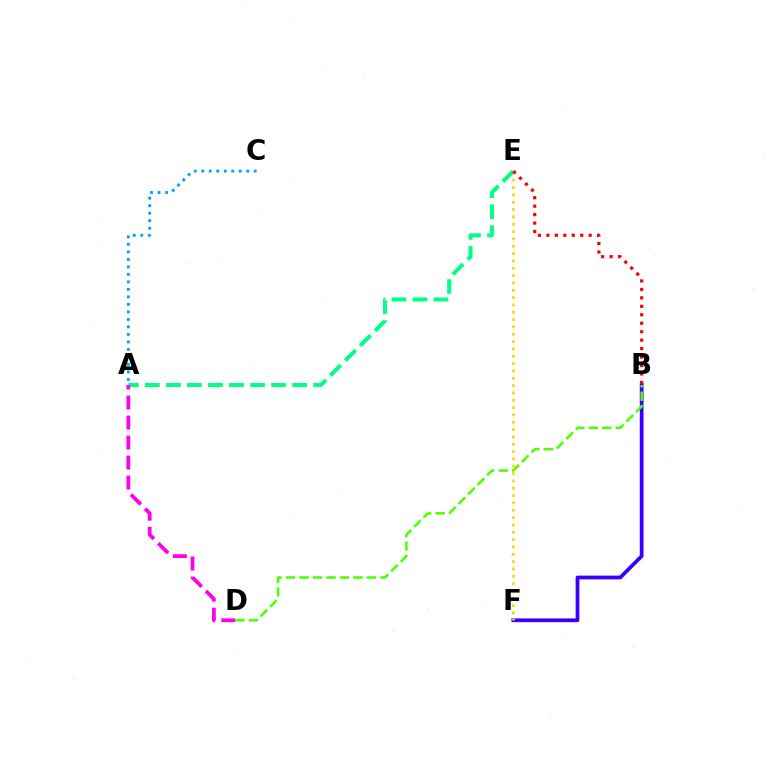{('A', 'C'): [{'color': '#009eff', 'line_style': 'dotted', 'thickness': 2.04}], ('B', 'F'): [{'color': '#3700ff', 'line_style': 'solid', 'thickness': 2.7}], ('E', 'F'): [{'color': '#ffd500', 'line_style': 'dotted', 'thickness': 1.99}], ('A', 'E'): [{'color': '#00ff86', 'line_style': 'dashed', 'thickness': 2.86}], ('A', 'D'): [{'color': '#ff00ed', 'line_style': 'dashed', 'thickness': 2.72}], ('B', 'E'): [{'color': '#ff0000', 'line_style': 'dotted', 'thickness': 2.3}], ('B', 'D'): [{'color': '#4fff00', 'line_style': 'dashed', 'thickness': 1.83}]}